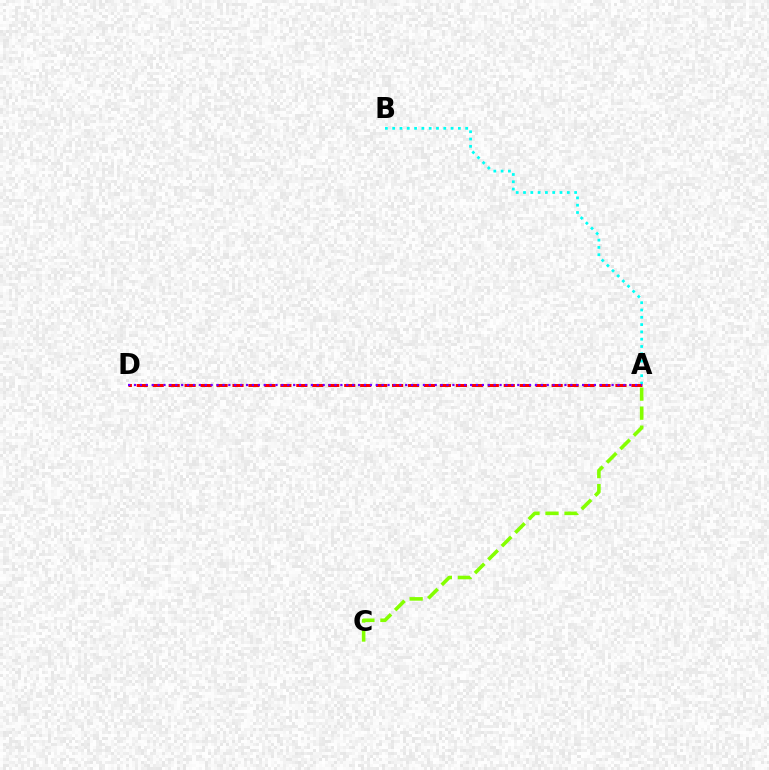{('A', 'C'): [{'color': '#84ff00', 'line_style': 'dashed', 'thickness': 2.59}], ('A', 'B'): [{'color': '#00fff6', 'line_style': 'dotted', 'thickness': 1.98}], ('A', 'D'): [{'color': '#ff0000', 'line_style': 'dashed', 'thickness': 2.17}, {'color': '#7200ff', 'line_style': 'dotted', 'thickness': 1.6}]}